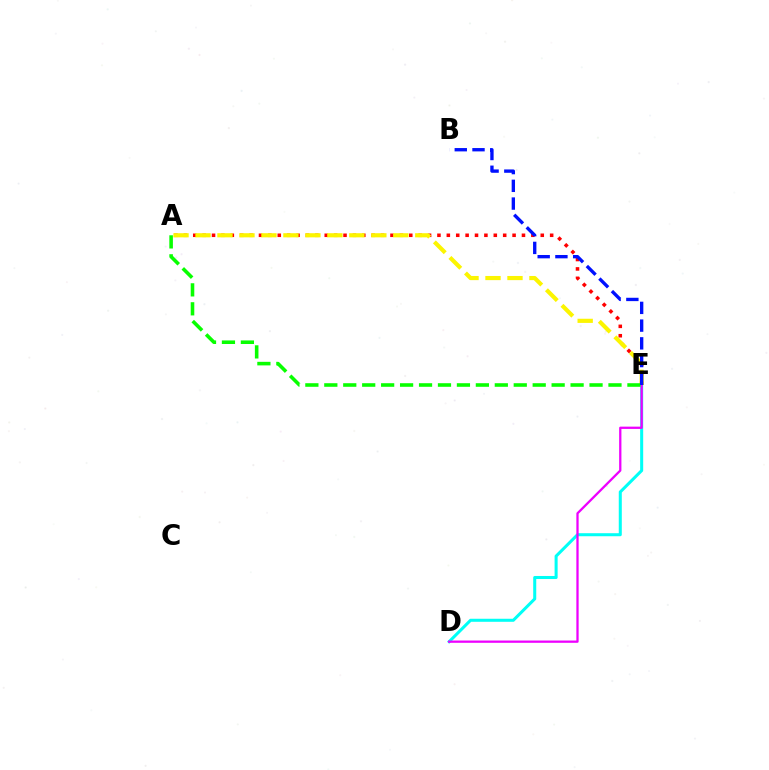{('D', 'E'): [{'color': '#00fff6', 'line_style': 'solid', 'thickness': 2.19}, {'color': '#ee00ff', 'line_style': 'solid', 'thickness': 1.64}], ('A', 'E'): [{'color': '#ff0000', 'line_style': 'dotted', 'thickness': 2.55}, {'color': '#fcf500', 'line_style': 'dashed', 'thickness': 2.99}, {'color': '#08ff00', 'line_style': 'dashed', 'thickness': 2.57}], ('B', 'E'): [{'color': '#0010ff', 'line_style': 'dashed', 'thickness': 2.41}]}